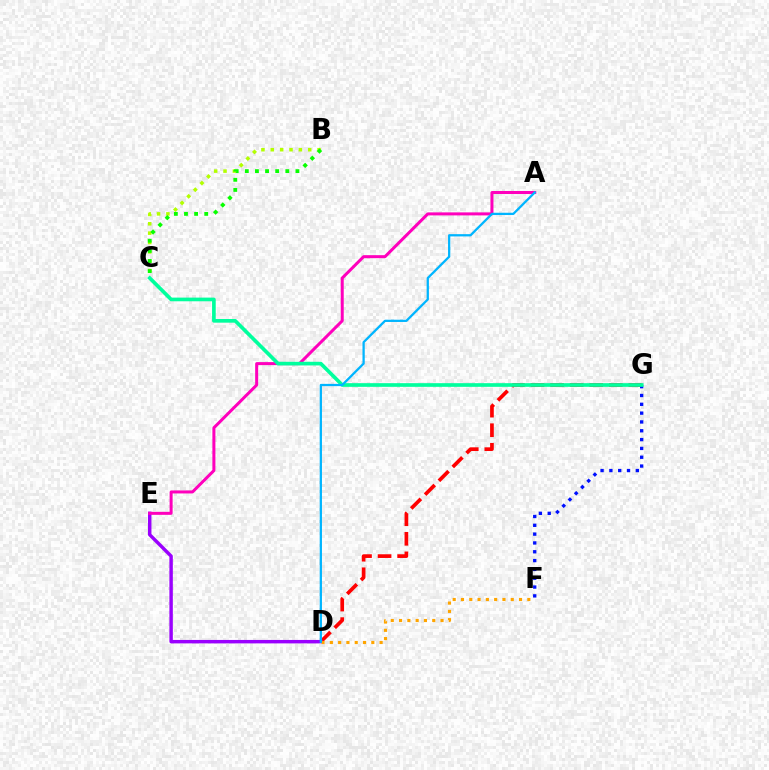{('B', 'C'): [{'color': '#b3ff00', 'line_style': 'dotted', 'thickness': 2.54}, {'color': '#08ff00', 'line_style': 'dotted', 'thickness': 2.75}], ('D', 'G'): [{'color': '#ff0000', 'line_style': 'dashed', 'thickness': 2.66}], ('D', 'E'): [{'color': '#9b00ff', 'line_style': 'solid', 'thickness': 2.48}], ('F', 'G'): [{'color': '#0010ff', 'line_style': 'dotted', 'thickness': 2.4}], ('D', 'F'): [{'color': '#ffa500', 'line_style': 'dotted', 'thickness': 2.25}], ('A', 'E'): [{'color': '#ff00bd', 'line_style': 'solid', 'thickness': 2.17}], ('C', 'G'): [{'color': '#00ff9d', 'line_style': 'solid', 'thickness': 2.64}], ('A', 'D'): [{'color': '#00b5ff', 'line_style': 'solid', 'thickness': 1.63}]}